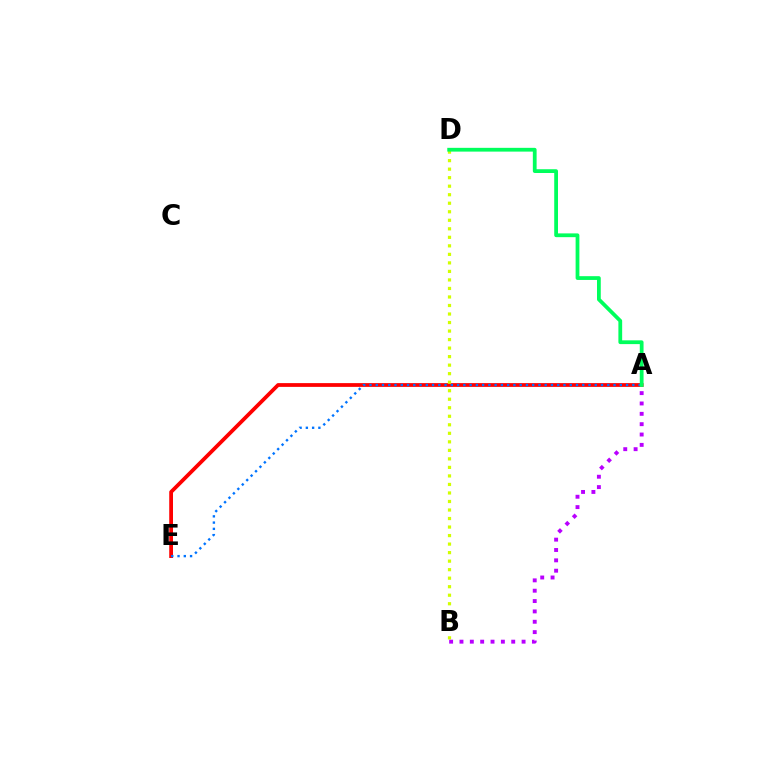{('A', 'E'): [{'color': '#ff0000', 'line_style': 'solid', 'thickness': 2.71}, {'color': '#0074ff', 'line_style': 'dotted', 'thickness': 1.7}], ('B', 'D'): [{'color': '#d1ff00', 'line_style': 'dotted', 'thickness': 2.32}], ('A', 'B'): [{'color': '#b900ff', 'line_style': 'dotted', 'thickness': 2.81}], ('A', 'D'): [{'color': '#00ff5c', 'line_style': 'solid', 'thickness': 2.71}]}